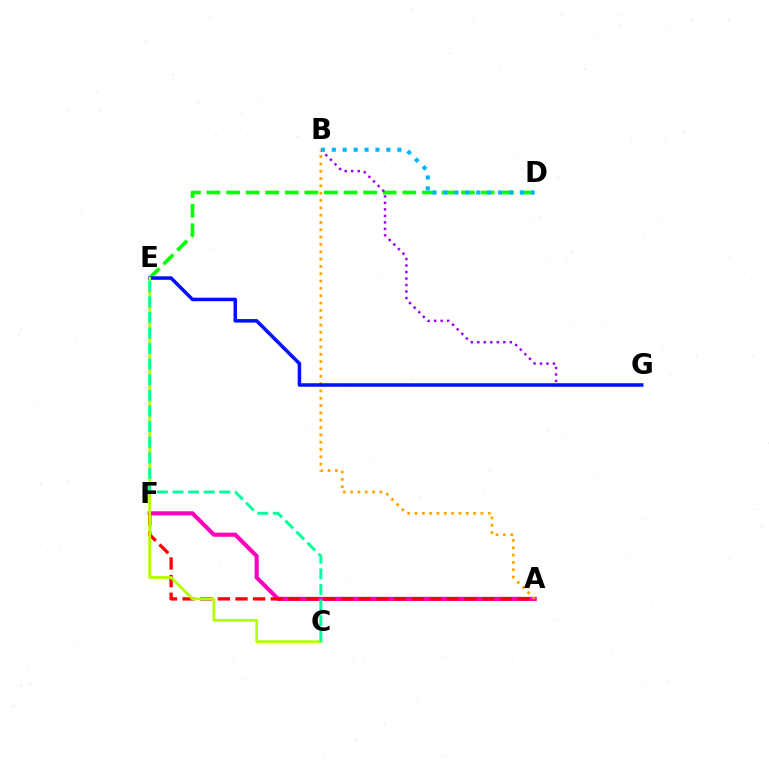{('A', 'F'): [{'color': '#ff00bd', 'line_style': 'solid', 'thickness': 2.96}, {'color': '#ff0000', 'line_style': 'dashed', 'thickness': 2.39}], ('D', 'E'): [{'color': '#08ff00', 'line_style': 'dashed', 'thickness': 2.66}], ('B', 'G'): [{'color': '#9b00ff', 'line_style': 'dotted', 'thickness': 1.77}], ('B', 'D'): [{'color': '#00b5ff', 'line_style': 'dotted', 'thickness': 2.97}], ('A', 'B'): [{'color': '#ffa500', 'line_style': 'dotted', 'thickness': 1.99}], ('E', 'G'): [{'color': '#0010ff', 'line_style': 'solid', 'thickness': 2.53}], ('C', 'E'): [{'color': '#b3ff00', 'line_style': 'solid', 'thickness': 1.98}, {'color': '#00ff9d', 'line_style': 'dashed', 'thickness': 2.12}]}